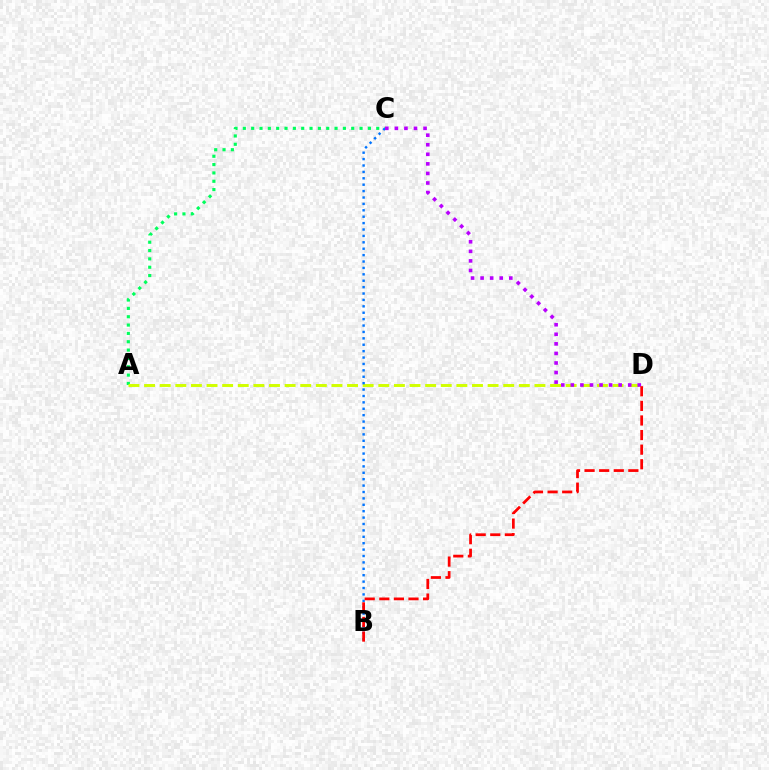{('A', 'C'): [{'color': '#00ff5c', 'line_style': 'dotted', 'thickness': 2.27}], ('A', 'D'): [{'color': '#d1ff00', 'line_style': 'dashed', 'thickness': 2.12}], ('B', 'C'): [{'color': '#0074ff', 'line_style': 'dotted', 'thickness': 1.74}], ('C', 'D'): [{'color': '#b900ff', 'line_style': 'dotted', 'thickness': 2.6}], ('B', 'D'): [{'color': '#ff0000', 'line_style': 'dashed', 'thickness': 1.98}]}